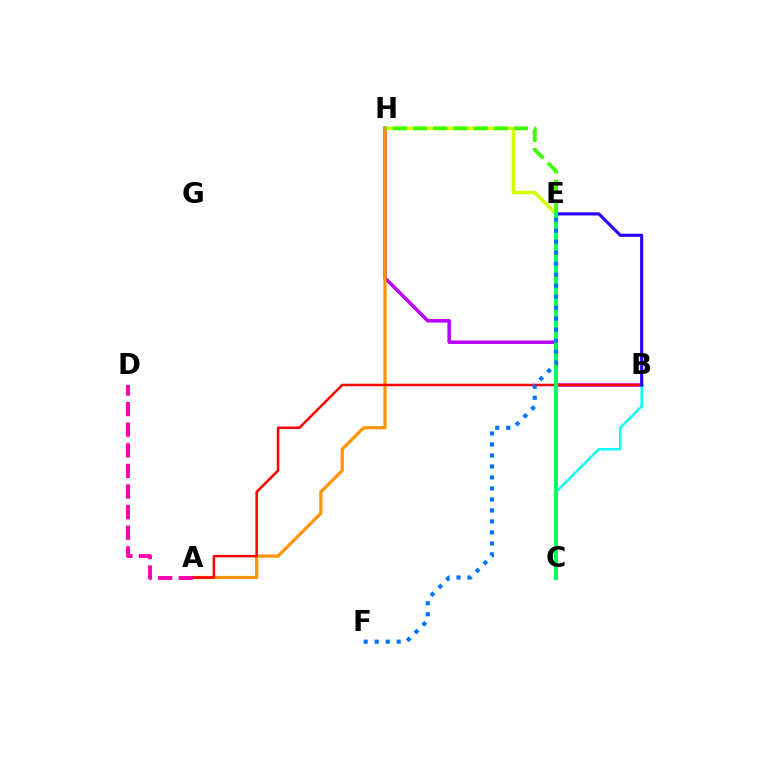{('E', 'H'): [{'color': '#d1ff00', 'line_style': 'solid', 'thickness': 2.51}, {'color': '#3dff00', 'line_style': 'dashed', 'thickness': 2.74}], ('B', 'H'): [{'color': '#b900ff', 'line_style': 'solid', 'thickness': 2.51}], ('A', 'H'): [{'color': '#ff9400', 'line_style': 'solid', 'thickness': 2.31}], ('A', 'B'): [{'color': '#ff0000', 'line_style': 'solid', 'thickness': 1.82}], ('B', 'C'): [{'color': '#00fff6', 'line_style': 'solid', 'thickness': 1.76}], ('B', 'E'): [{'color': '#2500ff', 'line_style': 'solid', 'thickness': 2.24}], ('C', 'E'): [{'color': '#00ff5c', 'line_style': 'solid', 'thickness': 2.79}], ('A', 'D'): [{'color': '#ff00ac', 'line_style': 'dashed', 'thickness': 2.8}], ('E', 'F'): [{'color': '#0074ff', 'line_style': 'dotted', 'thickness': 2.99}]}